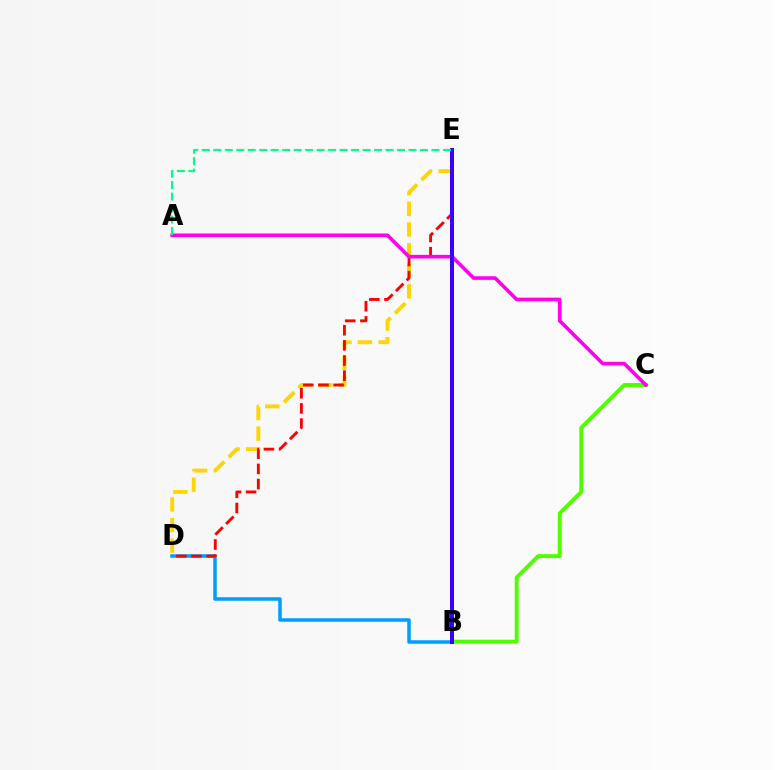{('B', 'D'): [{'color': '#009eff', 'line_style': 'solid', 'thickness': 2.52}], ('D', 'E'): [{'color': '#ffd500', 'line_style': 'dashed', 'thickness': 2.8}, {'color': '#ff0000', 'line_style': 'dashed', 'thickness': 2.06}], ('B', 'C'): [{'color': '#4fff00', 'line_style': 'solid', 'thickness': 2.83}], ('A', 'C'): [{'color': '#ff00ed', 'line_style': 'solid', 'thickness': 2.59}], ('B', 'E'): [{'color': '#3700ff', 'line_style': 'solid', 'thickness': 2.87}], ('A', 'E'): [{'color': '#00ff86', 'line_style': 'dashed', 'thickness': 1.56}]}